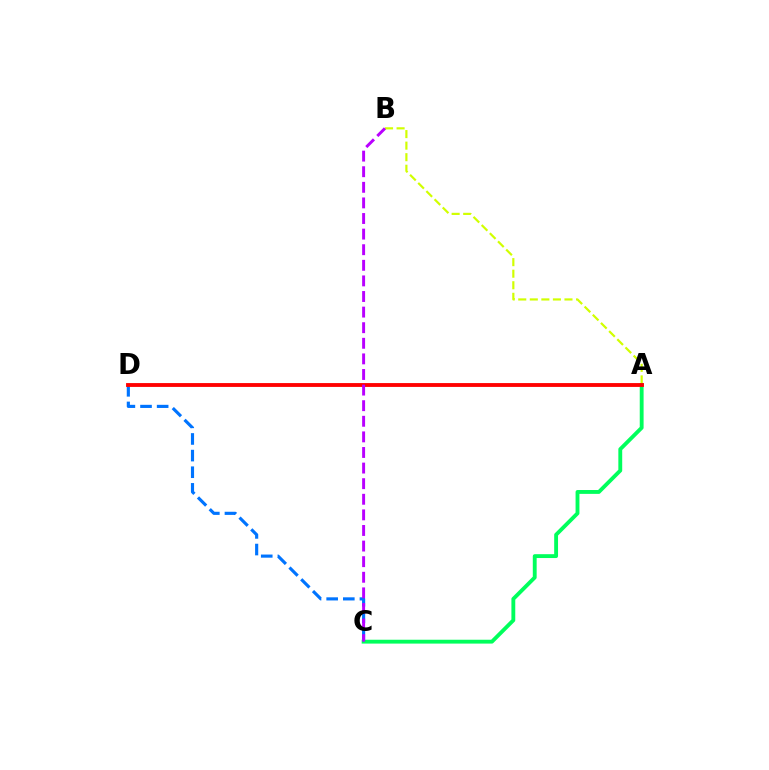{('A', 'B'): [{'color': '#d1ff00', 'line_style': 'dashed', 'thickness': 1.57}], ('A', 'C'): [{'color': '#00ff5c', 'line_style': 'solid', 'thickness': 2.78}], ('C', 'D'): [{'color': '#0074ff', 'line_style': 'dashed', 'thickness': 2.26}], ('A', 'D'): [{'color': '#ff0000', 'line_style': 'solid', 'thickness': 2.77}], ('B', 'C'): [{'color': '#b900ff', 'line_style': 'dashed', 'thickness': 2.12}]}